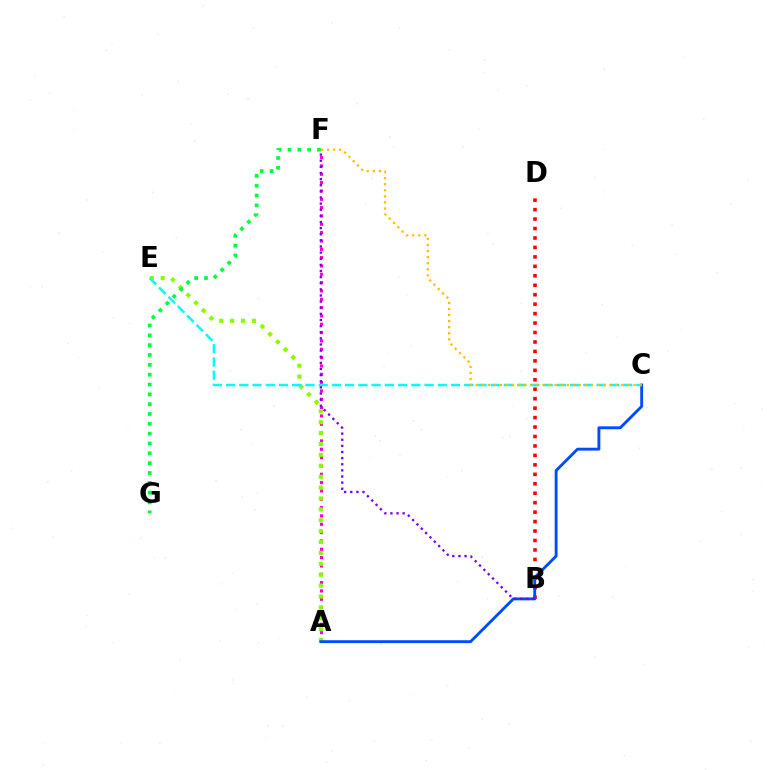{('A', 'F'): [{'color': '#ff00cf', 'line_style': 'dotted', 'thickness': 2.26}], ('A', 'E'): [{'color': '#84ff00', 'line_style': 'dotted', 'thickness': 2.96}], ('B', 'D'): [{'color': '#ff0000', 'line_style': 'dotted', 'thickness': 2.57}], ('A', 'C'): [{'color': '#004bff', 'line_style': 'solid', 'thickness': 2.07}], ('C', 'E'): [{'color': '#00fff6', 'line_style': 'dashed', 'thickness': 1.8}], ('C', 'F'): [{'color': '#ffbd00', 'line_style': 'dotted', 'thickness': 1.65}], ('B', 'F'): [{'color': '#7200ff', 'line_style': 'dotted', 'thickness': 1.66}], ('F', 'G'): [{'color': '#00ff39', 'line_style': 'dotted', 'thickness': 2.67}]}